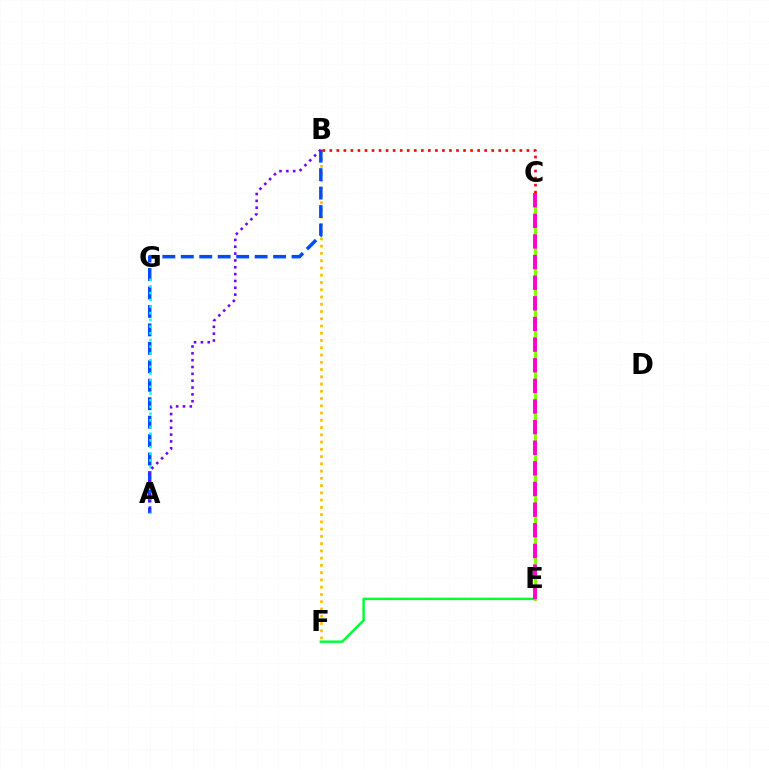{('B', 'F'): [{'color': '#ffbd00', 'line_style': 'dotted', 'thickness': 1.97}], ('C', 'E'): [{'color': '#84ff00', 'line_style': 'solid', 'thickness': 2.26}, {'color': '#ff00cf', 'line_style': 'dashed', 'thickness': 2.8}], ('A', 'B'): [{'color': '#004bff', 'line_style': 'dashed', 'thickness': 2.51}, {'color': '#7200ff', 'line_style': 'dotted', 'thickness': 1.86}], ('A', 'G'): [{'color': '#00fff6', 'line_style': 'dotted', 'thickness': 1.82}], ('E', 'F'): [{'color': '#00ff39', 'line_style': 'solid', 'thickness': 1.78}], ('B', 'C'): [{'color': '#ff0000', 'line_style': 'dotted', 'thickness': 1.91}]}